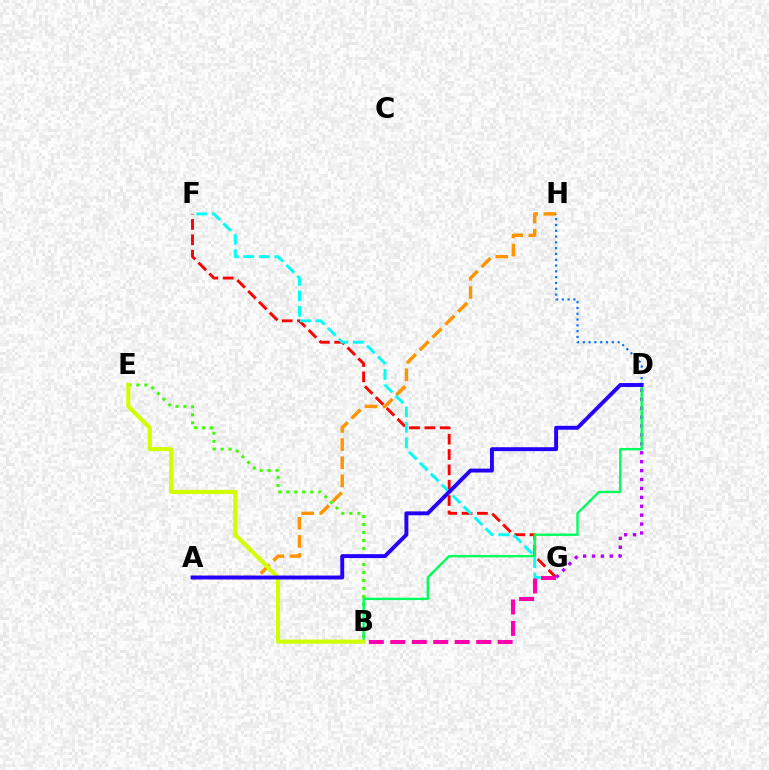{('F', 'G'): [{'color': '#ff0000', 'line_style': 'dashed', 'thickness': 2.08}, {'color': '#00fff6', 'line_style': 'dashed', 'thickness': 2.1}], ('A', 'H'): [{'color': '#ff9400', 'line_style': 'dashed', 'thickness': 2.47}], ('B', 'E'): [{'color': '#3dff00', 'line_style': 'dotted', 'thickness': 2.17}, {'color': '#d1ff00', 'line_style': 'solid', 'thickness': 2.97}], ('D', 'G'): [{'color': '#b900ff', 'line_style': 'dotted', 'thickness': 2.42}], ('B', 'D'): [{'color': '#00ff5c', 'line_style': 'solid', 'thickness': 1.72}], ('D', 'H'): [{'color': '#0074ff', 'line_style': 'dotted', 'thickness': 1.58}], ('B', 'G'): [{'color': '#ff00ac', 'line_style': 'dashed', 'thickness': 2.92}], ('A', 'D'): [{'color': '#2500ff', 'line_style': 'solid', 'thickness': 2.81}]}